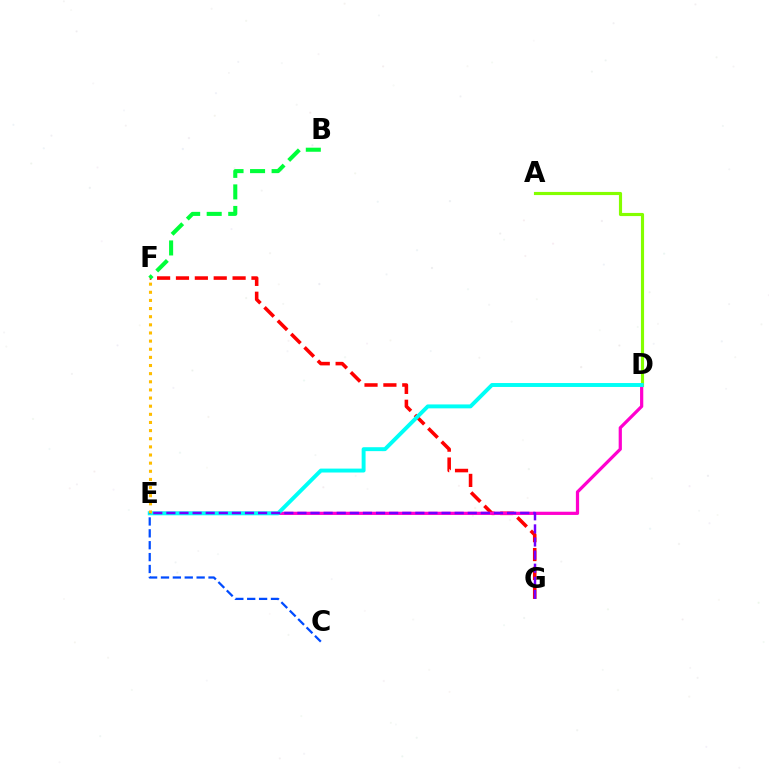{('A', 'D'): [{'color': '#84ff00', 'line_style': 'solid', 'thickness': 2.26}], ('F', 'G'): [{'color': '#ff0000', 'line_style': 'dashed', 'thickness': 2.56}], ('D', 'E'): [{'color': '#ff00cf', 'line_style': 'solid', 'thickness': 2.32}, {'color': '#00fff6', 'line_style': 'solid', 'thickness': 2.82}], ('B', 'F'): [{'color': '#00ff39', 'line_style': 'dashed', 'thickness': 2.93}], ('E', 'F'): [{'color': '#ffbd00', 'line_style': 'dotted', 'thickness': 2.21}], ('C', 'E'): [{'color': '#004bff', 'line_style': 'dashed', 'thickness': 1.61}], ('E', 'G'): [{'color': '#7200ff', 'line_style': 'dashed', 'thickness': 1.78}]}